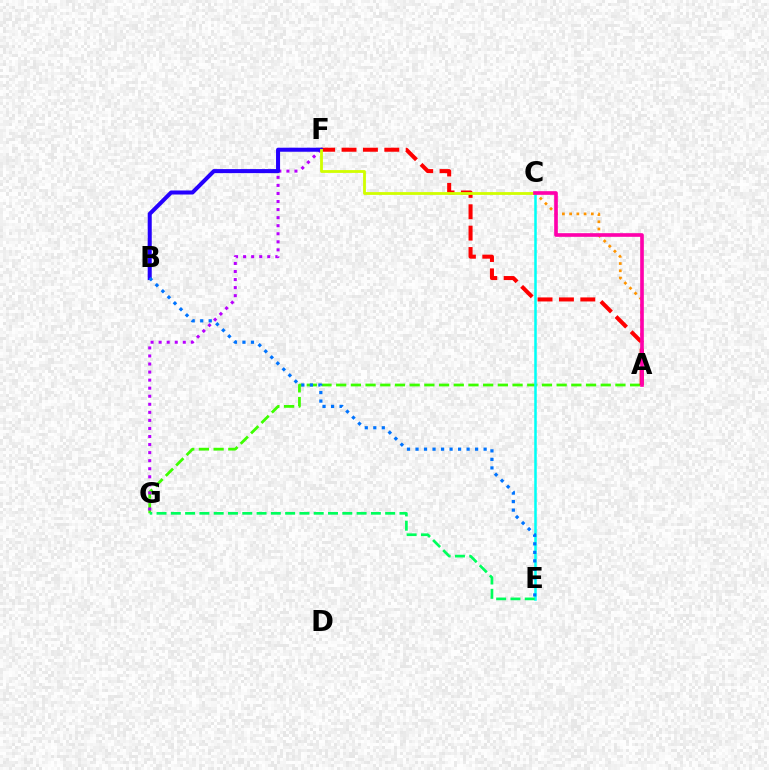{('A', 'G'): [{'color': '#3dff00', 'line_style': 'dashed', 'thickness': 2.0}], ('A', 'C'): [{'color': '#ff9400', 'line_style': 'dotted', 'thickness': 1.96}, {'color': '#ff00ac', 'line_style': 'solid', 'thickness': 2.63}], ('C', 'E'): [{'color': '#00fff6', 'line_style': 'solid', 'thickness': 1.82}], ('A', 'F'): [{'color': '#ff0000', 'line_style': 'dashed', 'thickness': 2.9}], ('F', 'G'): [{'color': '#b900ff', 'line_style': 'dotted', 'thickness': 2.19}], ('B', 'F'): [{'color': '#2500ff', 'line_style': 'solid', 'thickness': 2.91}], ('C', 'F'): [{'color': '#d1ff00', 'line_style': 'solid', 'thickness': 2.02}], ('B', 'E'): [{'color': '#0074ff', 'line_style': 'dotted', 'thickness': 2.31}], ('E', 'G'): [{'color': '#00ff5c', 'line_style': 'dashed', 'thickness': 1.94}]}